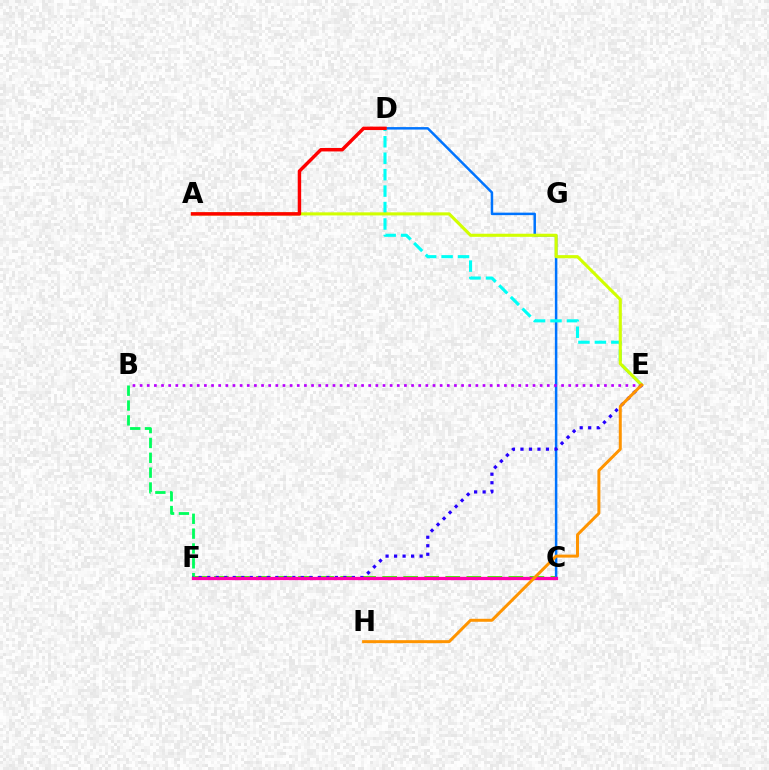{('C', 'F'): [{'color': '#3dff00', 'line_style': 'dashed', 'thickness': 2.86}, {'color': '#ff00ac', 'line_style': 'solid', 'thickness': 2.37}], ('C', 'D'): [{'color': '#0074ff', 'line_style': 'solid', 'thickness': 1.8}], ('D', 'E'): [{'color': '#00fff6', 'line_style': 'dashed', 'thickness': 2.23}], ('A', 'E'): [{'color': '#d1ff00', 'line_style': 'solid', 'thickness': 2.23}], ('B', 'F'): [{'color': '#00ff5c', 'line_style': 'dashed', 'thickness': 2.02}], ('E', 'F'): [{'color': '#2500ff', 'line_style': 'dotted', 'thickness': 2.31}], ('B', 'E'): [{'color': '#b900ff', 'line_style': 'dotted', 'thickness': 1.94}], ('E', 'H'): [{'color': '#ff9400', 'line_style': 'solid', 'thickness': 2.15}], ('A', 'D'): [{'color': '#ff0000', 'line_style': 'solid', 'thickness': 2.48}]}